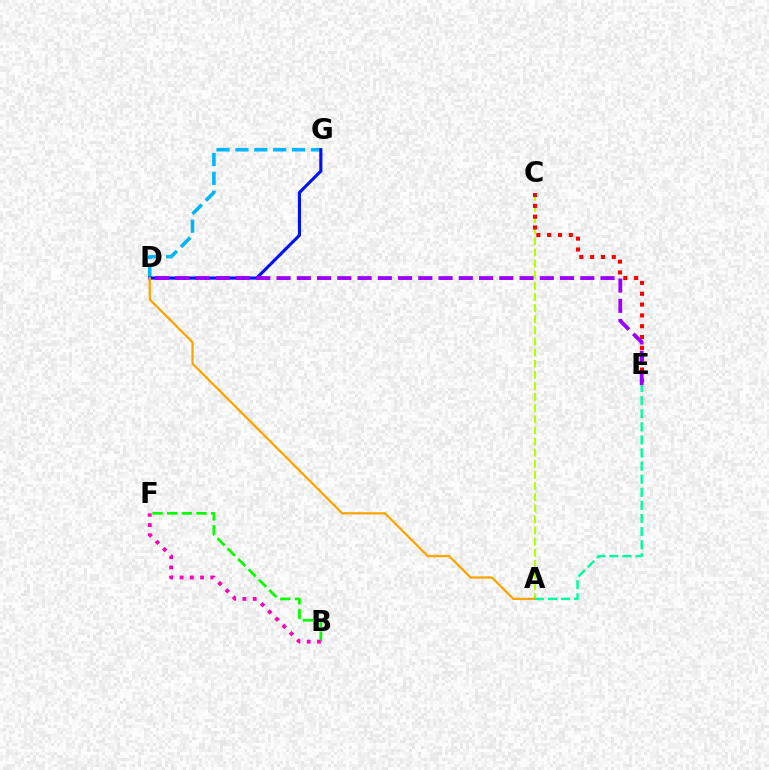{('A', 'C'): [{'color': '#b3ff00', 'line_style': 'dashed', 'thickness': 1.51}], ('D', 'G'): [{'color': '#00b5ff', 'line_style': 'dashed', 'thickness': 2.57}, {'color': '#0010ff', 'line_style': 'solid', 'thickness': 2.26}], ('C', 'E'): [{'color': '#ff0000', 'line_style': 'dotted', 'thickness': 2.94}], ('B', 'F'): [{'color': '#08ff00', 'line_style': 'dashed', 'thickness': 1.99}, {'color': '#ff00bd', 'line_style': 'dotted', 'thickness': 2.78}], ('A', 'D'): [{'color': '#ffa500', 'line_style': 'solid', 'thickness': 1.64}], ('D', 'E'): [{'color': '#9b00ff', 'line_style': 'dashed', 'thickness': 2.75}], ('A', 'E'): [{'color': '#00ff9d', 'line_style': 'dashed', 'thickness': 1.78}]}